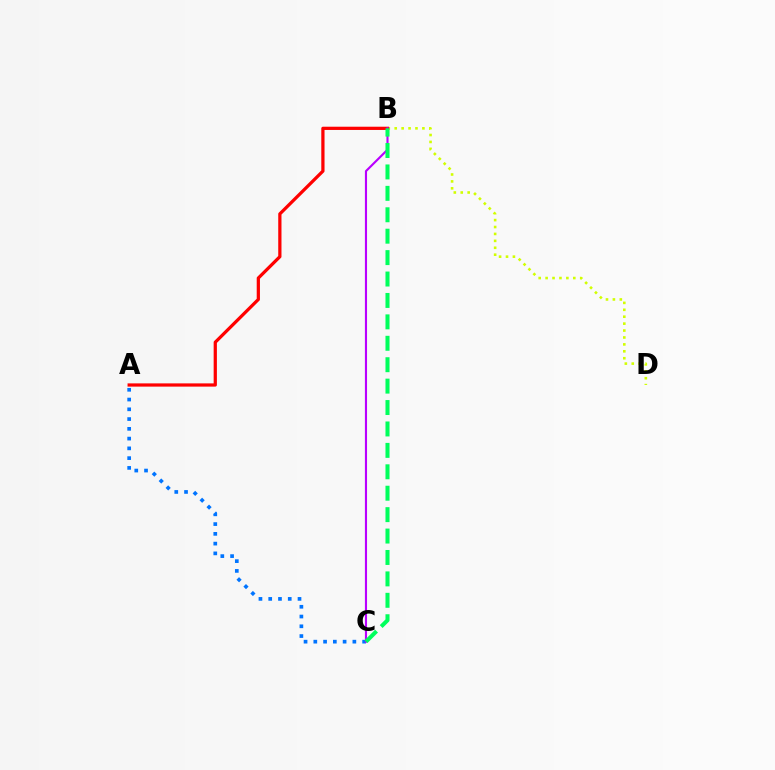{('B', 'D'): [{'color': '#d1ff00', 'line_style': 'dotted', 'thickness': 1.88}], ('A', 'C'): [{'color': '#0074ff', 'line_style': 'dotted', 'thickness': 2.65}], ('A', 'B'): [{'color': '#ff0000', 'line_style': 'solid', 'thickness': 2.33}], ('B', 'C'): [{'color': '#b900ff', 'line_style': 'solid', 'thickness': 1.54}, {'color': '#00ff5c', 'line_style': 'dashed', 'thickness': 2.91}]}